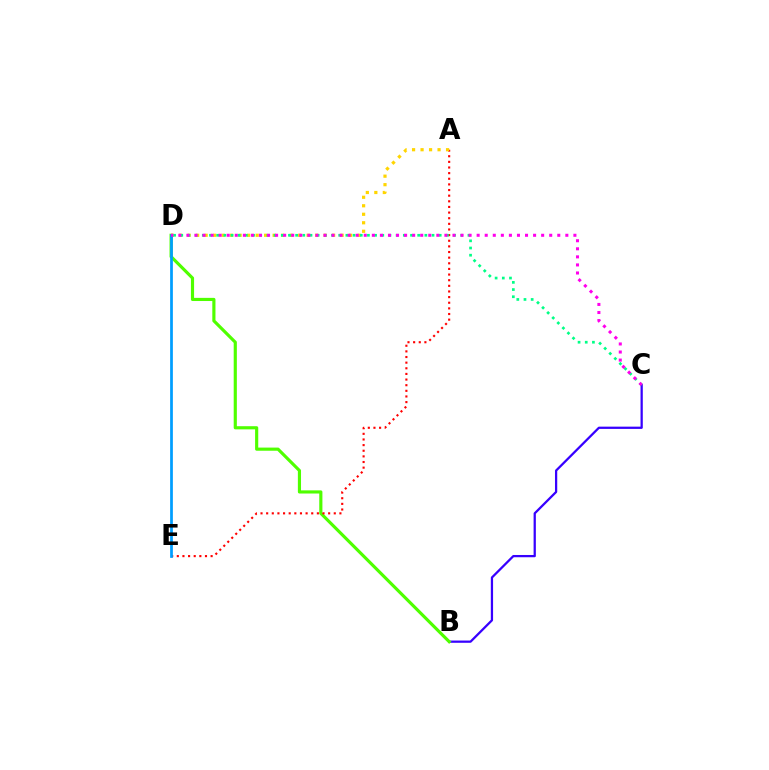{('B', 'C'): [{'color': '#3700ff', 'line_style': 'solid', 'thickness': 1.62}], ('B', 'D'): [{'color': '#4fff00', 'line_style': 'solid', 'thickness': 2.27}], ('A', 'E'): [{'color': '#ff0000', 'line_style': 'dotted', 'thickness': 1.53}], ('A', 'D'): [{'color': '#ffd500', 'line_style': 'dotted', 'thickness': 2.31}], ('C', 'D'): [{'color': '#00ff86', 'line_style': 'dotted', 'thickness': 1.95}, {'color': '#ff00ed', 'line_style': 'dotted', 'thickness': 2.19}], ('D', 'E'): [{'color': '#009eff', 'line_style': 'solid', 'thickness': 1.97}]}